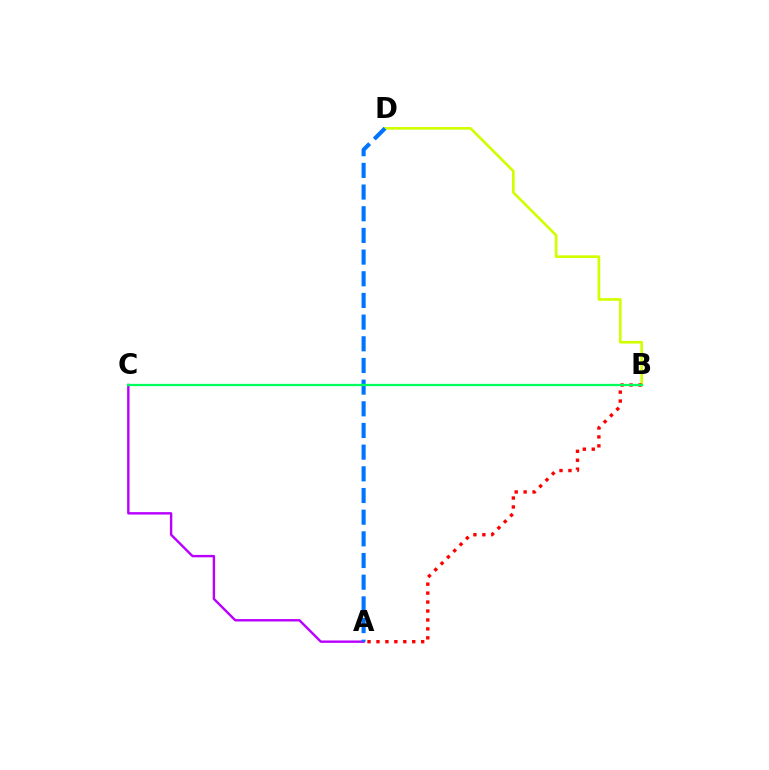{('B', 'D'): [{'color': '#d1ff00', 'line_style': 'solid', 'thickness': 1.91}], ('A', 'C'): [{'color': '#b900ff', 'line_style': 'solid', 'thickness': 1.73}], ('A', 'B'): [{'color': '#ff0000', 'line_style': 'dotted', 'thickness': 2.43}], ('A', 'D'): [{'color': '#0074ff', 'line_style': 'dashed', 'thickness': 2.94}], ('B', 'C'): [{'color': '#00ff5c', 'line_style': 'solid', 'thickness': 1.64}]}